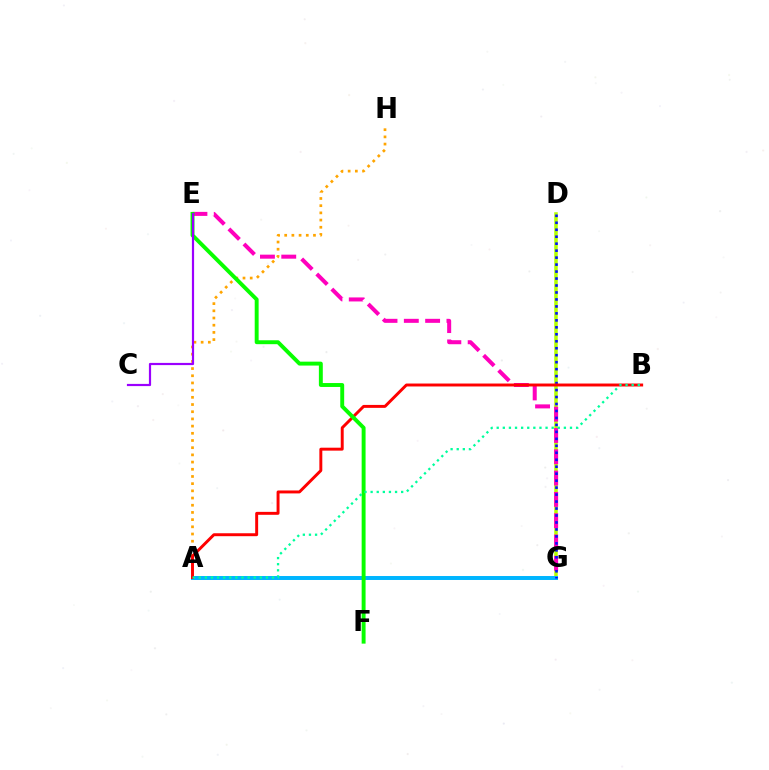{('D', 'G'): [{'color': '#b3ff00', 'line_style': 'solid', 'thickness': 2.54}, {'color': '#0010ff', 'line_style': 'dotted', 'thickness': 1.89}], ('A', 'H'): [{'color': '#ffa500', 'line_style': 'dotted', 'thickness': 1.95}], ('E', 'G'): [{'color': '#ff00bd', 'line_style': 'dashed', 'thickness': 2.89}], ('A', 'G'): [{'color': '#00b5ff', 'line_style': 'solid', 'thickness': 2.85}], ('A', 'B'): [{'color': '#ff0000', 'line_style': 'solid', 'thickness': 2.12}, {'color': '#00ff9d', 'line_style': 'dotted', 'thickness': 1.66}], ('E', 'F'): [{'color': '#08ff00', 'line_style': 'solid', 'thickness': 2.82}], ('C', 'E'): [{'color': '#9b00ff', 'line_style': 'solid', 'thickness': 1.58}]}